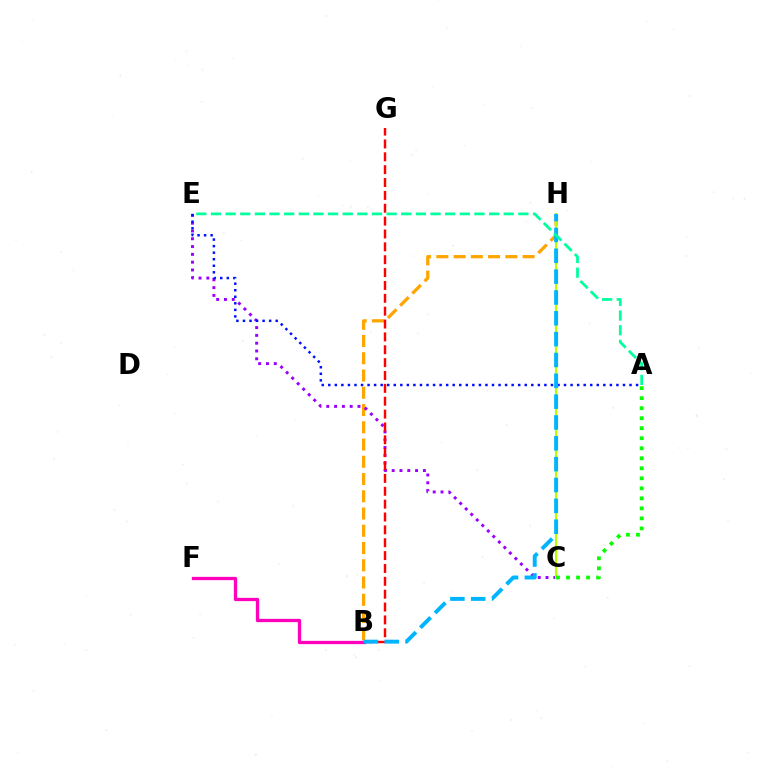{('B', 'H'): [{'color': '#ffa500', 'line_style': 'dashed', 'thickness': 2.34}, {'color': '#00b5ff', 'line_style': 'dashed', 'thickness': 2.83}], ('C', 'E'): [{'color': '#9b00ff', 'line_style': 'dotted', 'thickness': 2.12}], ('B', 'F'): [{'color': '#ff00bd', 'line_style': 'solid', 'thickness': 2.38}], ('A', 'E'): [{'color': '#0010ff', 'line_style': 'dotted', 'thickness': 1.78}, {'color': '#00ff9d', 'line_style': 'dashed', 'thickness': 1.99}], ('C', 'H'): [{'color': '#b3ff00', 'line_style': 'solid', 'thickness': 1.56}], ('B', 'G'): [{'color': '#ff0000', 'line_style': 'dashed', 'thickness': 1.75}], ('A', 'C'): [{'color': '#08ff00', 'line_style': 'dotted', 'thickness': 2.72}]}